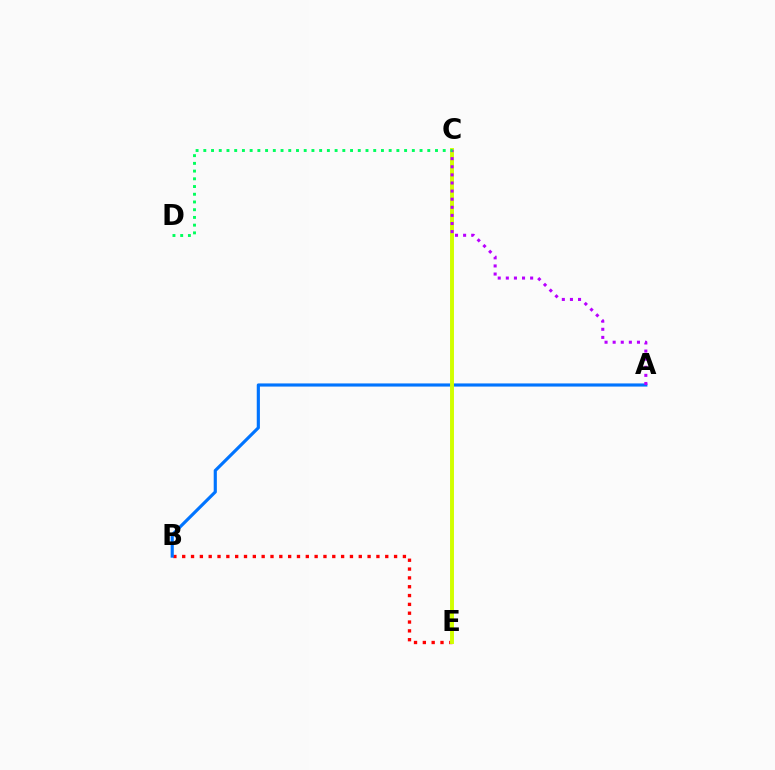{('B', 'E'): [{'color': '#ff0000', 'line_style': 'dotted', 'thickness': 2.4}], ('A', 'B'): [{'color': '#0074ff', 'line_style': 'solid', 'thickness': 2.27}], ('C', 'E'): [{'color': '#d1ff00', 'line_style': 'solid', 'thickness': 2.83}], ('A', 'C'): [{'color': '#b900ff', 'line_style': 'dotted', 'thickness': 2.2}], ('C', 'D'): [{'color': '#00ff5c', 'line_style': 'dotted', 'thickness': 2.1}]}